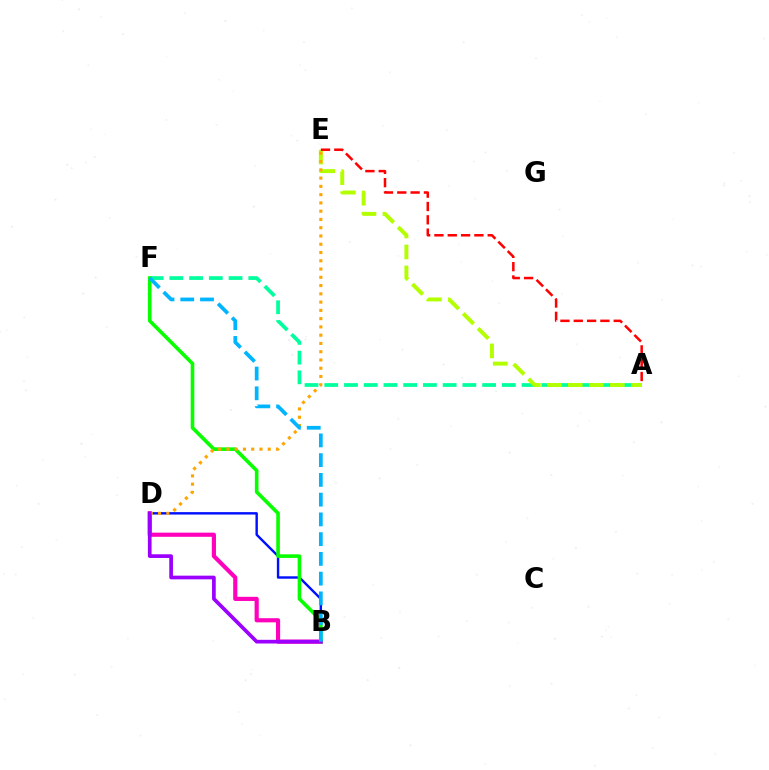{('B', 'D'): [{'color': '#0010ff', 'line_style': 'solid', 'thickness': 1.74}, {'color': '#ff00bd', 'line_style': 'solid', 'thickness': 2.99}, {'color': '#9b00ff', 'line_style': 'solid', 'thickness': 2.66}], ('A', 'F'): [{'color': '#00ff9d', 'line_style': 'dashed', 'thickness': 2.68}], ('B', 'F'): [{'color': '#08ff00', 'line_style': 'solid', 'thickness': 2.6}, {'color': '#00b5ff', 'line_style': 'dashed', 'thickness': 2.68}], ('A', 'E'): [{'color': '#b3ff00', 'line_style': 'dashed', 'thickness': 2.85}, {'color': '#ff0000', 'line_style': 'dashed', 'thickness': 1.81}], ('D', 'E'): [{'color': '#ffa500', 'line_style': 'dotted', 'thickness': 2.25}]}